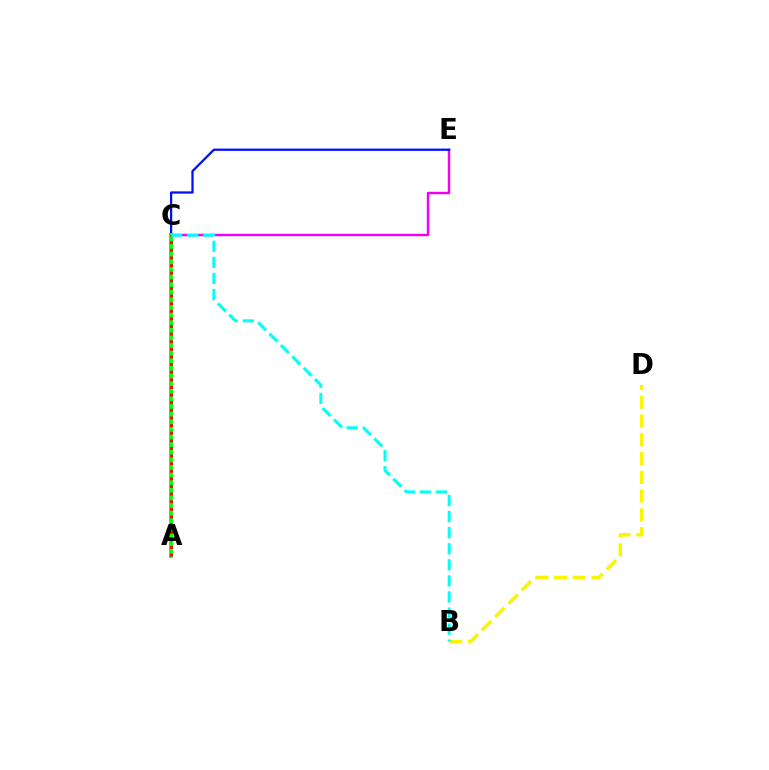{('C', 'E'): [{'color': '#ee00ff', 'line_style': 'solid', 'thickness': 1.73}, {'color': '#0010ff', 'line_style': 'solid', 'thickness': 1.63}], ('B', 'D'): [{'color': '#fcf500', 'line_style': 'dashed', 'thickness': 2.55}], ('A', 'C'): [{'color': '#08ff00', 'line_style': 'solid', 'thickness': 2.79}, {'color': '#ff0000', 'line_style': 'dotted', 'thickness': 2.07}], ('B', 'C'): [{'color': '#00fff6', 'line_style': 'dashed', 'thickness': 2.18}]}